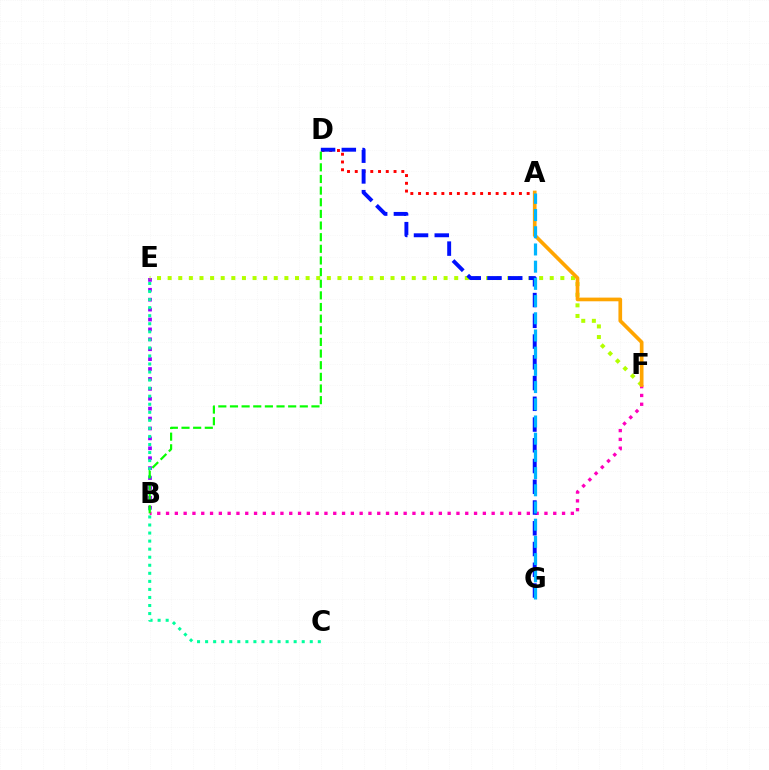{('B', 'E'): [{'color': '#9b00ff', 'line_style': 'dotted', 'thickness': 2.69}], ('A', 'D'): [{'color': '#ff0000', 'line_style': 'dotted', 'thickness': 2.11}], ('B', 'F'): [{'color': '#ff00bd', 'line_style': 'dotted', 'thickness': 2.39}], ('C', 'E'): [{'color': '#00ff9d', 'line_style': 'dotted', 'thickness': 2.19}], ('E', 'F'): [{'color': '#b3ff00', 'line_style': 'dotted', 'thickness': 2.88}], ('A', 'F'): [{'color': '#ffa500', 'line_style': 'solid', 'thickness': 2.65}], ('D', 'G'): [{'color': '#0010ff', 'line_style': 'dashed', 'thickness': 2.82}], ('A', 'G'): [{'color': '#00b5ff', 'line_style': 'dashed', 'thickness': 2.34}], ('B', 'D'): [{'color': '#08ff00', 'line_style': 'dashed', 'thickness': 1.58}]}